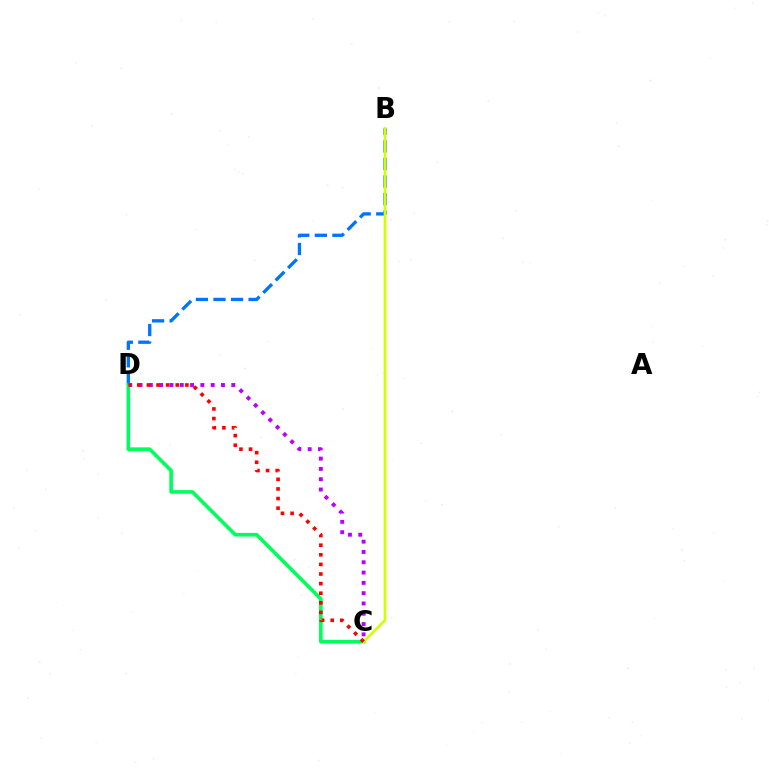{('B', 'D'): [{'color': '#0074ff', 'line_style': 'dashed', 'thickness': 2.39}], ('C', 'D'): [{'color': '#b900ff', 'line_style': 'dotted', 'thickness': 2.8}, {'color': '#00ff5c', 'line_style': 'solid', 'thickness': 2.62}, {'color': '#ff0000', 'line_style': 'dotted', 'thickness': 2.61}], ('B', 'C'): [{'color': '#d1ff00', 'line_style': 'solid', 'thickness': 1.91}]}